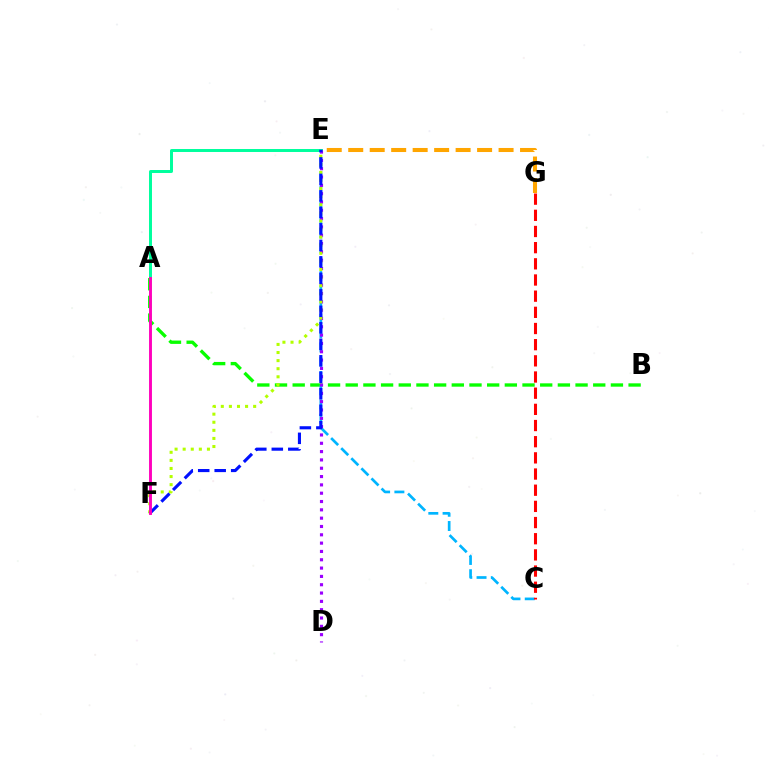{('A', 'B'): [{'color': '#08ff00', 'line_style': 'dashed', 'thickness': 2.4}], ('C', 'E'): [{'color': '#00b5ff', 'line_style': 'dashed', 'thickness': 1.94}], ('A', 'E'): [{'color': '#00ff9d', 'line_style': 'solid', 'thickness': 2.15}], ('D', 'E'): [{'color': '#9b00ff', 'line_style': 'dotted', 'thickness': 2.26}], ('E', 'F'): [{'color': '#b3ff00', 'line_style': 'dotted', 'thickness': 2.2}, {'color': '#0010ff', 'line_style': 'dashed', 'thickness': 2.24}], ('A', 'F'): [{'color': '#ff00bd', 'line_style': 'solid', 'thickness': 2.08}], ('E', 'G'): [{'color': '#ffa500', 'line_style': 'dashed', 'thickness': 2.92}], ('C', 'G'): [{'color': '#ff0000', 'line_style': 'dashed', 'thickness': 2.2}]}